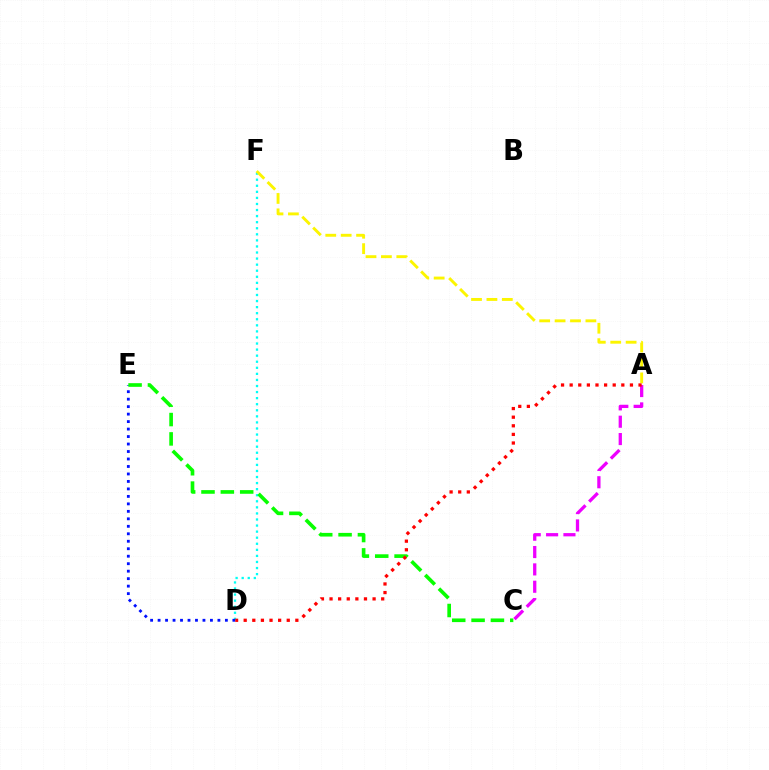{('D', 'F'): [{'color': '#00fff6', 'line_style': 'dotted', 'thickness': 1.65}], ('D', 'E'): [{'color': '#0010ff', 'line_style': 'dotted', 'thickness': 2.03}], ('A', 'C'): [{'color': '#ee00ff', 'line_style': 'dashed', 'thickness': 2.36}], ('C', 'E'): [{'color': '#08ff00', 'line_style': 'dashed', 'thickness': 2.63}], ('A', 'F'): [{'color': '#fcf500', 'line_style': 'dashed', 'thickness': 2.09}], ('A', 'D'): [{'color': '#ff0000', 'line_style': 'dotted', 'thickness': 2.34}]}